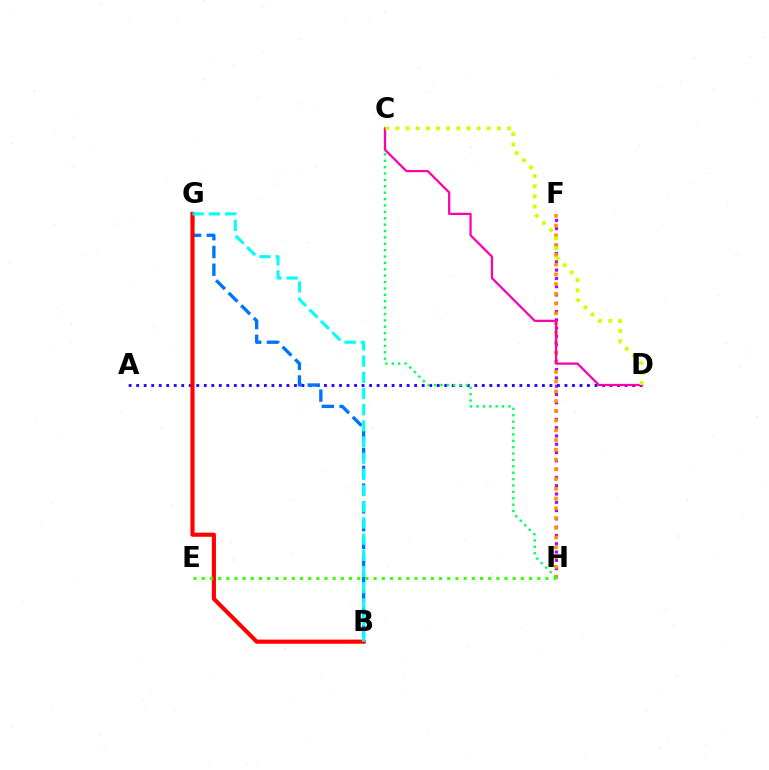{('F', 'H'): [{'color': '#b900ff', 'line_style': 'dotted', 'thickness': 2.25}, {'color': '#ff9400', 'line_style': 'dotted', 'thickness': 2.65}], ('A', 'D'): [{'color': '#2500ff', 'line_style': 'dotted', 'thickness': 2.04}], ('B', 'G'): [{'color': '#0074ff', 'line_style': 'dashed', 'thickness': 2.41}, {'color': '#ff0000', 'line_style': 'solid', 'thickness': 2.96}, {'color': '#00fff6', 'line_style': 'dashed', 'thickness': 2.2}], ('C', 'H'): [{'color': '#00ff5c', 'line_style': 'dotted', 'thickness': 1.73}], ('E', 'H'): [{'color': '#3dff00', 'line_style': 'dotted', 'thickness': 2.22}], ('C', 'D'): [{'color': '#ff00ac', 'line_style': 'solid', 'thickness': 1.62}, {'color': '#d1ff00', 'line_style': 'dotted', 'thickness': 2.76}]}